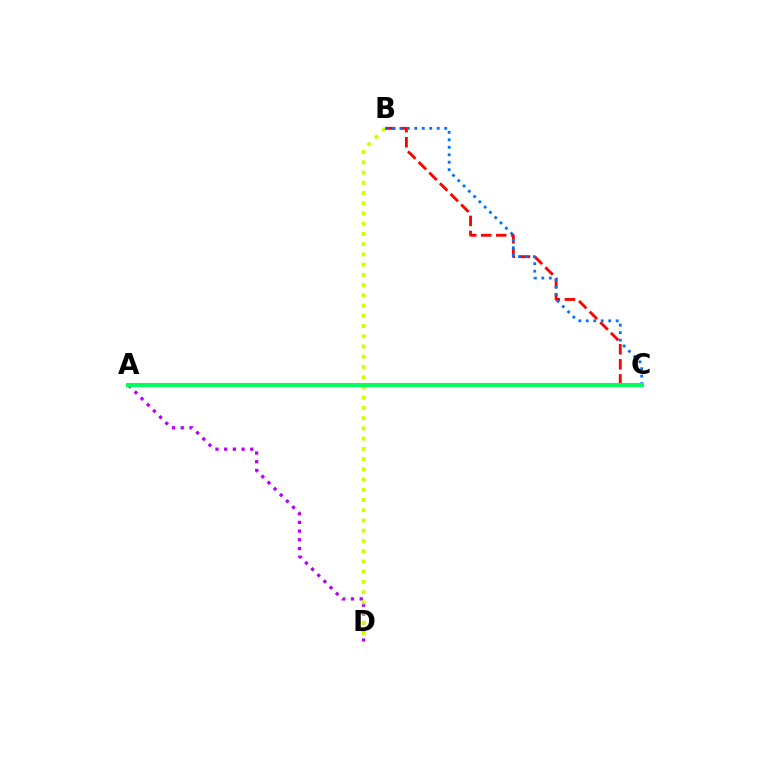{('A', 'D'): [{'color': '#b900ff', 'line_style': 'dotted', 'thickness': 2.37}], ('B', 'D'): [{'color': '#d1ff00', 'line_style': 'dotted', 'thickness': 2.78}], ('B', 'C'): [{'color': '#ff0000', 'line_style': 'dashed', 'thickness': 2.04}, {'color': '#0074ff', 'line_style': 'dotted', 'thickness': 2.03}], ('A', 'C'): [{'color': '#00ff5c', 'line_style': 'solid', 'thickness': 2.88}]}